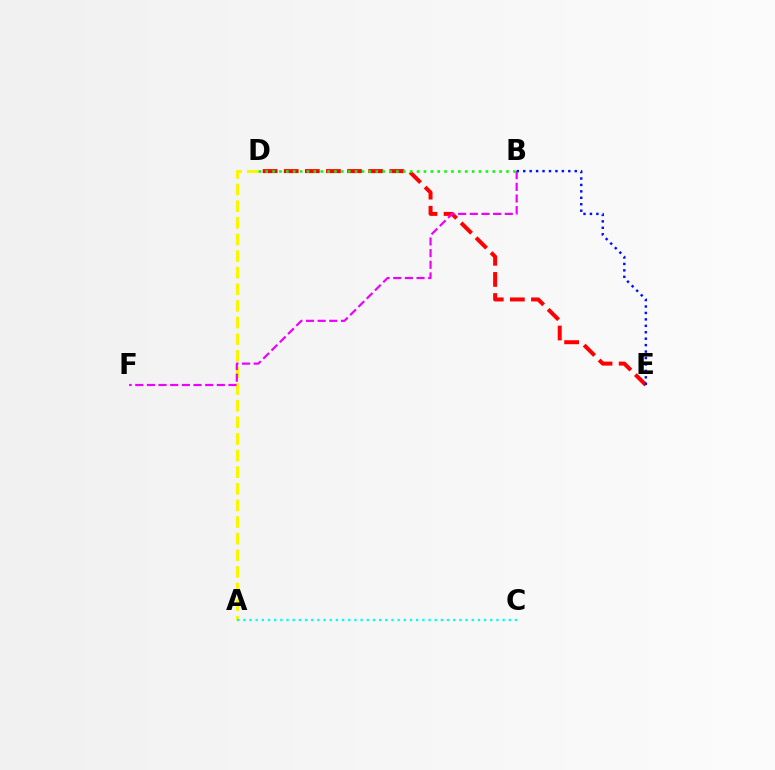{('A', 'D'): [{'color': '#fcf500', 'line_style': 'dashed', 'thickness': 2.26}], ('D', 'E'): [{'color': '#ff0000', 'line_style': 'dashed', 'thickness': 2.87}], ('B', 'F'): [{'color': '#ee00ff', 'line_style': 'dashed', 'thickness': 1.58}], ('B', 'D'): [{'color': '#08ff00', 'line_style': 'dotted', 'thickness': 1.87}], ('B', 'E'): [{'color': '#0010ff', 'line_style': 'dotted', 'thickness': 1.75}], ('A', 'C'): [{'color': '#00fff6', 'line_style': 'dotted', 'thickness': 1.68}]}